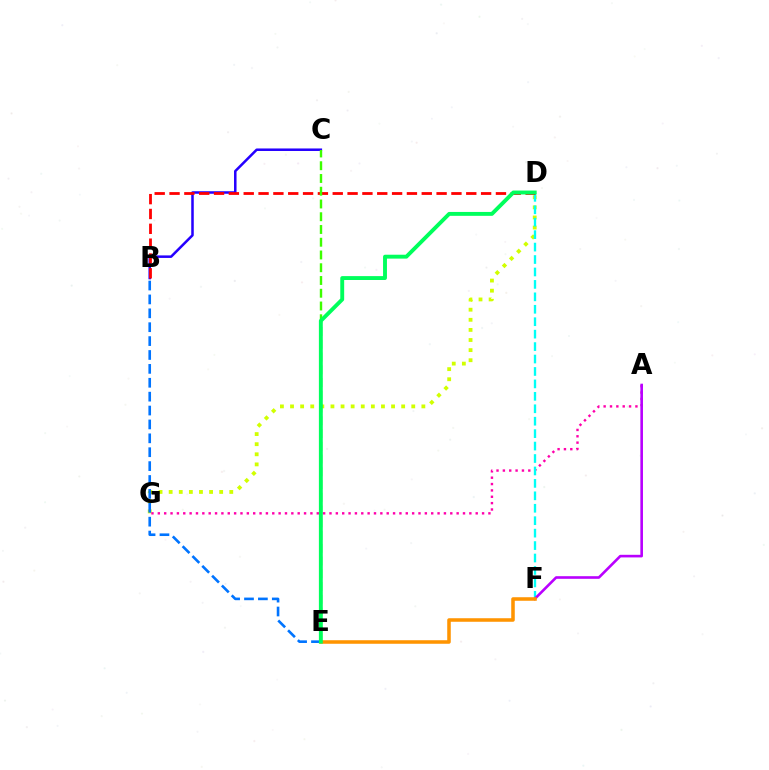{('D', 'G'): [{'color': '#d1ff00', 'line_style': 'dotted', 'thickness': 2.75}], ('A', 'G'): [{'color': '#ff00ac', 'line_style': 'dotted', 'thickness': 1.73}], ('B', 'C'): [{'color': '#2500ff', 'line_style': 'solid', 'thickness': 1.82}], ('D', 'F'): [{'color': '#00fff6', 'line_style': 'dashed', 'thickness': 1.69}], ('A', 'F'): [{'color': '#b900ff', 'line_style': 'solid', 'thickness': 1.88}], ('B', 'E'): [{'color': '#0074ff', 'line_style': 'dashed', 'thickness': 1.89}], ('B', 'D'): [{'color': '#ff0000', 'line_style': 'dashed', 'thickness': 2.02}], ('C', 'E'): [{'color': '#3dff00', 'line_style': 'dashed', 'thickness': 1.73}], ('E', 'F'): [{'color': '#ff9400', 'line_style': 'solid', 'thickness': 2.55}], ('D', 'E'): [{'color': '#00ff5c', 'line_style': 'solid', 'thickness': 2.8}]}